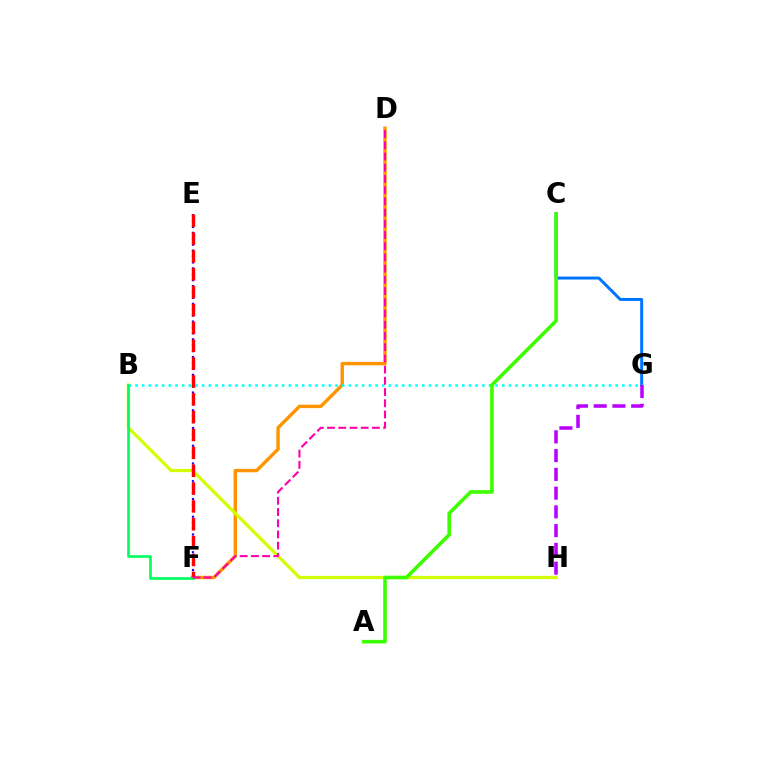{('D', 'F'): [{'color': '#ff9400', 'line_style': 'solid', 'thickness': 2.46}, {'color': '#ff00ac', 'line_style': 'dashed', 'thickness': 1.52}], ('C', 'G'): [{'color': '#0074ff', 'line_style': 'solid', 'thickness': 2.13}], ('B', 'G'): [{'color': '#00fff6', 'line_style': 'dotted', 'thickness': 1.81}], ('B', 'H'): [{'color': '#d1ff00', 'line_style': 'solid', 'thickness': 2.32}], ('A', 'C'): [{'color': '#3dff00', 'line_style': 'solid', 'thickness': 2.59}], ('E', 'F'): [{'color': '#2500ff', 'line_style': 'dotted', 'thickness': 1.61}, {'color': '#ff0000', 'line_style': 'dashed', 'thickness': 2.43}], ('G', 'H'): [{'color': '#b900ff', 'line_style': 'dashed', 'thickness': 2.55}], ('B', 'F'): [{'color': '#00ff5c', 'line_style': 'solid', 'thickness': 1.91}]}